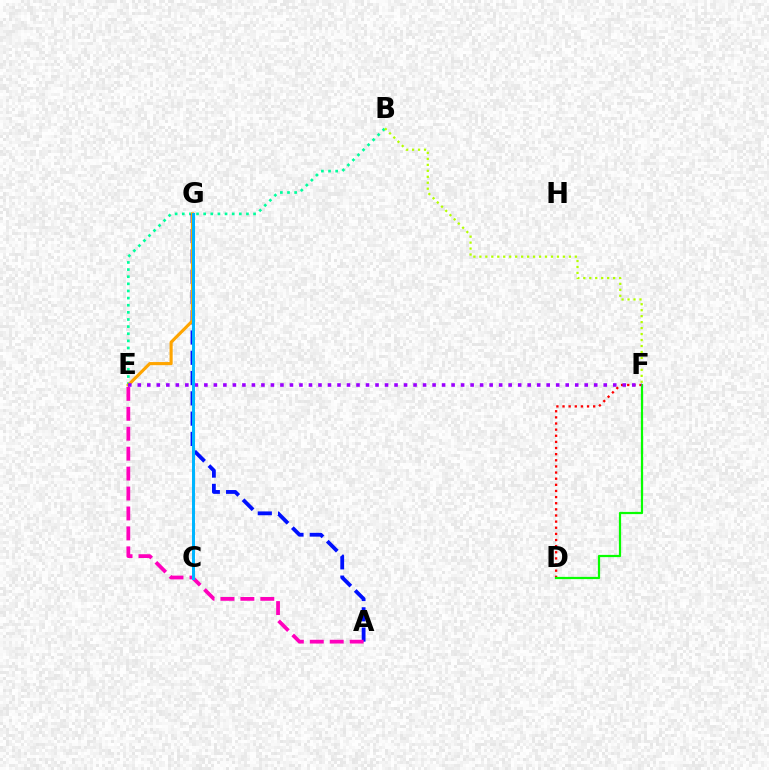{('B', 'E'): [{'color': '#00ff9d', 'line_style': 'dotted', 'thickness': 1.94}], ('B', 'F'): [{'color': '#b3ff00', 'line_style': 'dotted', 'thickness': 1.62}], ('D', 'F'): [{'color': '#ff0000', 'line_style': 'dotted', 'thickness': 1.67}, {'color': '#08ff00', 'line_style': 'solid', 'thickness': 1.6}], ('A', 'G'): [{'color': '#0010ff', 'line_style': 'dashed', 'thickness': 2.75}], ('E', 'G'): [{'color': '#ffa500', 'line_style': 'solid', 'thickness': 2.24}], ('E', 'F'): [{'color': '#9b00ff', 'line_style': 'dotted', 'thickness': 2.58}], ('A', 'E'): [{'color': '#ff00bd', 'line_style': 'dashed', 'thickness': 2.71}], ('C', 'G'): [{'color': '#00b5ff', 'line_style': 'solid', 'thickness': 2.17}]}